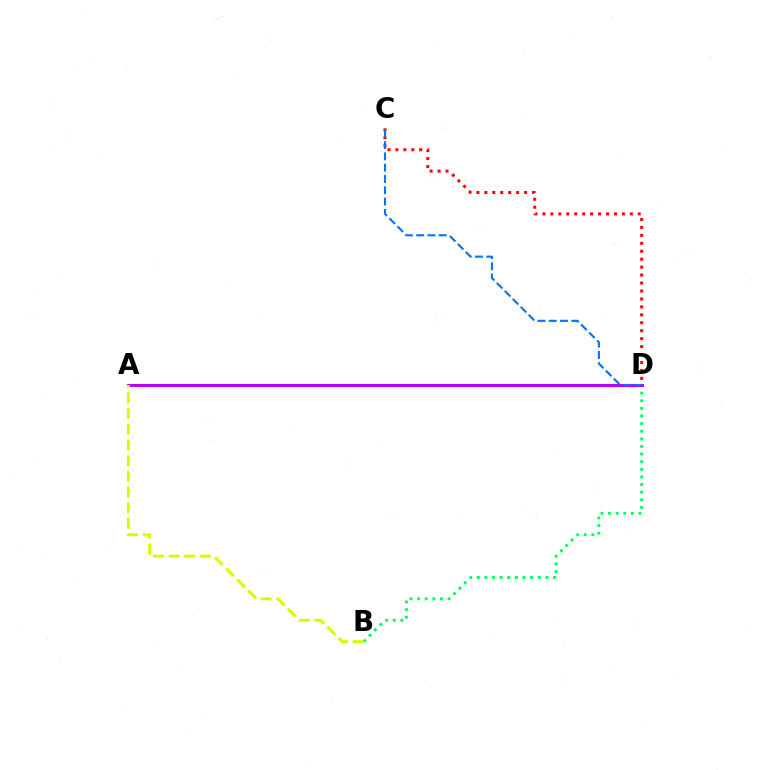{('C', 'D'): [{'color': '#ff0000', 'line_style': 'dotted', 'thickness': 2.16}, {'color': '#0074ff', 'line_style': 'dashed', 'thickness': 1.53}], ('B', 'D'): [{'color': '#00ff5c', 'line_style': 'dotted', 'thickness': 2.07}], ('A', 'D'): [{'color': '#b900ff', 'line_style': 'solid', 'thickness': 2.19}], ('A', 'B'): [{'color': '#d1ff00', 'line_style': 'dashed', 'thickness': 2.13}]}